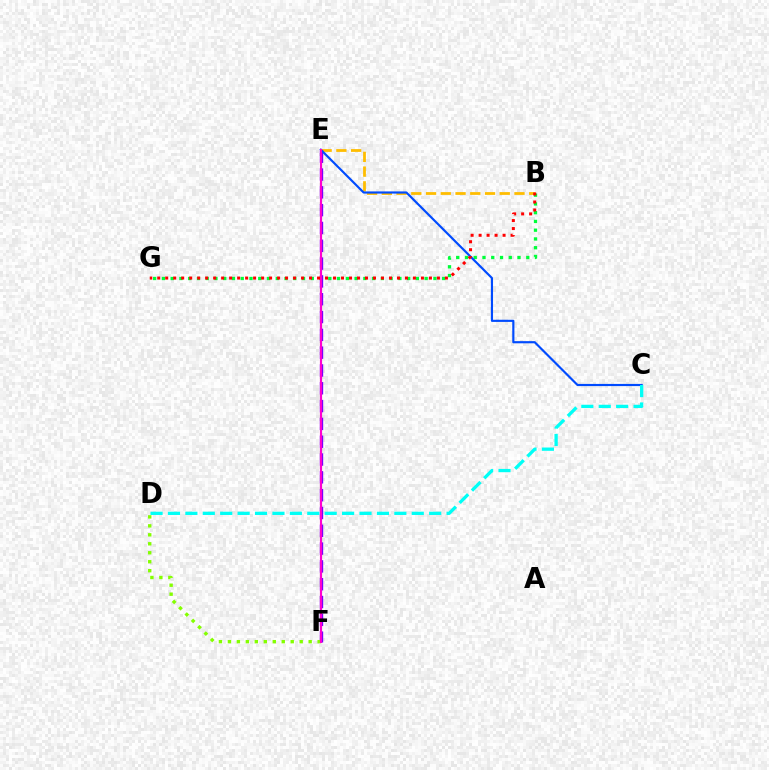{('B', 'E'): [{'color': '#ffbd00', 'line_style': 'dashed', 'thickness': 2.0}], ('B', 'G'): [{'color': '#00ff39', 'line_style': 'dotted', 'thickness': 2.38}, {'color': '#ff0000', 'line_style': 'dotted', 'thickness': 2.17}], ('E', 'F'): [{'color': '#7200ff', 'line_style': 'dashed', 'thickness': 2.42}, {'color': '#ff00cf', 'line_style': 'solid', 'thickness': 1.56}], ('C', 'E'): [{'color': '#004bff', 'line_style': 'solid', 'thickness': 1.56}], ('D', 'F'): [{'color': '#84ff00', 'line_style': 'dotted', 'thickness': 2.44}], ('C', 'D'): [{'color': '#00fff6', 'line_style': 'dashed', 'thickness': 2.37}]}